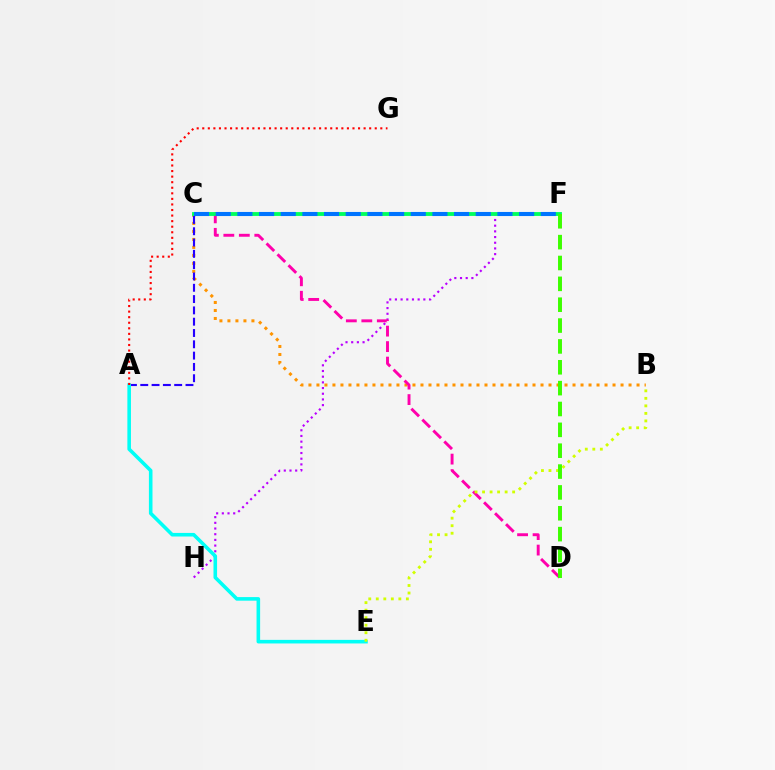{('F', 'H'): [{'color': '#b900ff', 'line_style': 'dotted', 'thickness': 1.54}], ('B', 'C'): [{'color': '#ff9400', 'line_style': 'dotted', 'thickness': 2.17}], ('C', 'D'): [{'color': '#ff00ac', 'line_style': 'dashed', 'thickness': 2.1}], ('A', 'C'): [{'color': '#2500ff', 'line_style': 'dashed', 'thickness': 1.54}], ('C', 'F'): [{'color': '#00ff5c', 'line_style': 'solid', 'thickness': 2.77}, {'color': '#0074ff', 'line_style': 'dashed', 'thickness': 2.94}], ('A', 'E'): [{'color': '#00fff6', 'line_style': 'solid', 'thickness': 2.58}], ('B', 'E'): [{'color': '#d1ff00', 'line_style': 'dotted', 'thickness': 2.04}], ('D', 'F'): [{'color': '#3dff00', 'line_style': 'dashed', 'thickness': 2.83}], ('A', 'G'): [{'color': '#ff0000', 'line_style': 'dotted', 'thickness': 1.51}]}